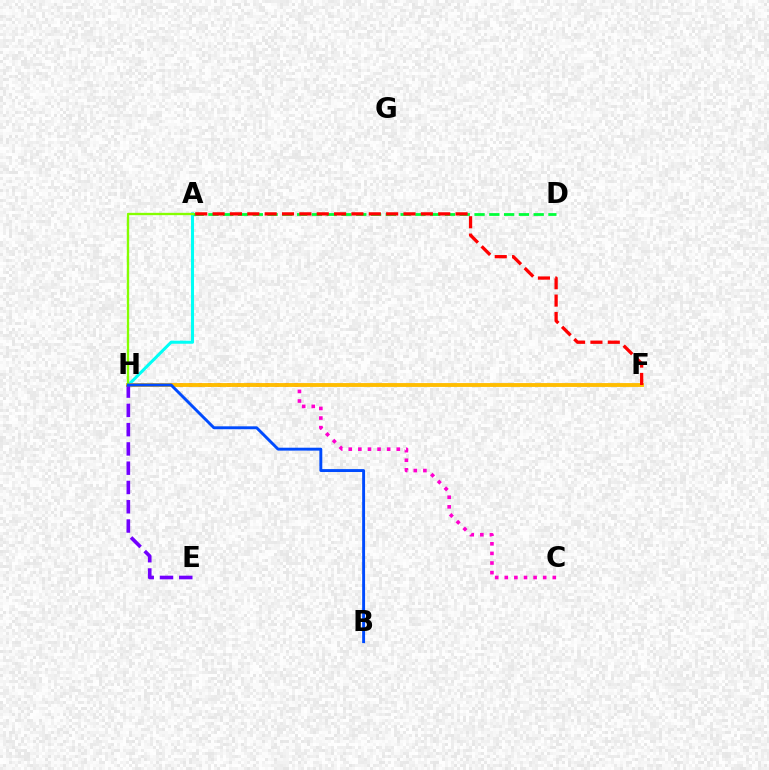{('A', 'H'): [{'color': '#00fff6', 'line_style': 'solid', 'thickness': 2.2}, {'color': '#84ff00', 'line_style': 'solid', 'thickness': 1.67}], ('C', 'H'): [{'color': '#ff00cf', 'line_style': 'dotted', 'thickness': 2.61}], ('A', 'D'): [{'color': '#00ff39', 'line_style': 'dashed', 'thickness': 2.01}], ('F', 'H'): [{'color': '#ffbd00', 'line_style': 'solid', 'thickness': 2.78}], ('E', 'H'): [{'color': '#7200ff', 'line_style': 'dashed', 'thickness': 2.62}], ('B', 'H'): [{'color': '#004bff', 'line_style': 'solid', 'thickness': 2.1}], ('A', 'F'): [{'color': '#ff0000', 'line_style': 'dashed', 'thickness': 2.36}]}